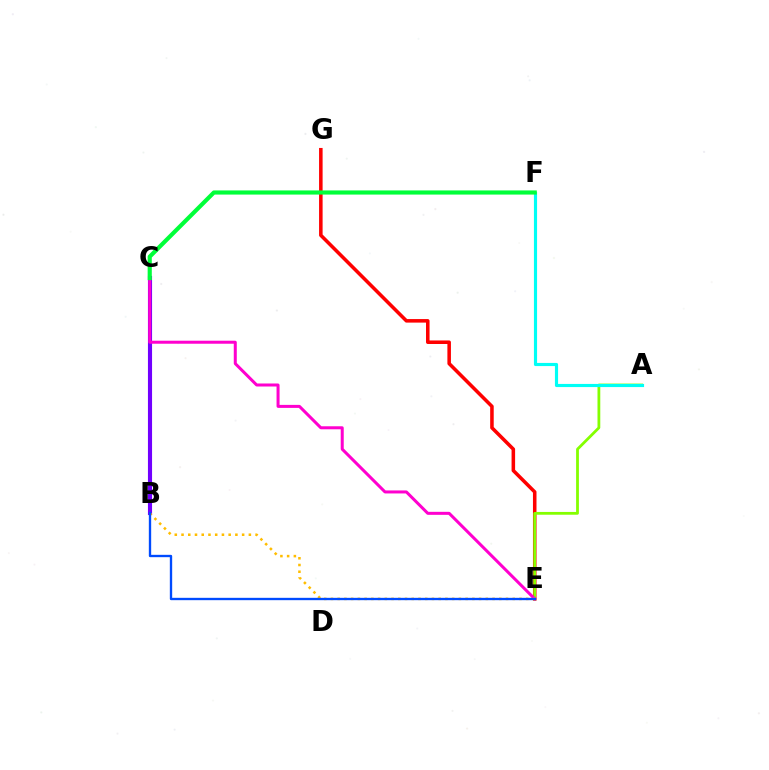{('E', 'G'): [{'color': '#ff0000', 'line_style': 'solid', 'thickness': 2.55}], ('A', 'E'): [{'color': '#84ff00', 'line_style': 'solid', 'thickness': 2.01}], ('A', 'F'): [{'color': '#00fff6', 'line_style': 'solid', 'thickness': 2.27}], ('B', 'C'): [{'color': '#7200ff', 'line_style': 'solid', 'thickness': 2.97}], ('C', 'E'): [{'color': '#ff00cf', 'line_style': 'solid', 'thickness': 2.17}], ('C', 'F'): [{'color': '#00ff39', 'line_style': 'solid', 'thickness': 2.99}], ('B', 'E'): [{'color': '#ffbd00', 'line_style': 'dotted', 'thickness': 1.83}, {'color': '#004bff', 'line_style': 'solid', 'thickness': 1.69}]}